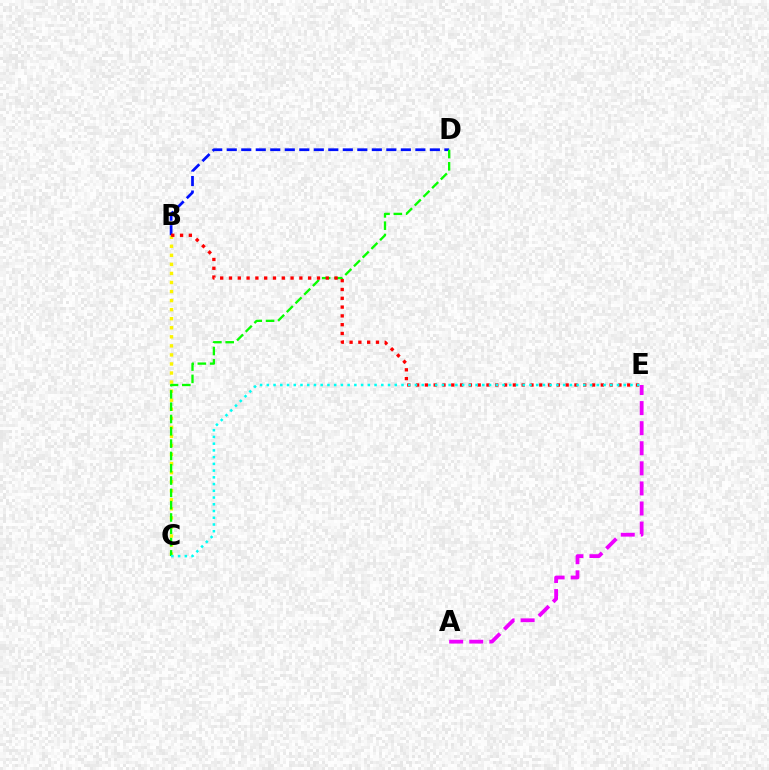{('B', 'C'): [{'color': '#fcf500', 'line_style': 'dotted', 'thickness': 2.46}], ('B', 'D'): [{'color': '#0010ff', 'line_style': 'dashed', 'thickness': 1.97}], ('A', 'E'): [{'color': '#ee00ff', 'line_style': 'dashed', 'thickness': 2.73}], ('C', 'D'): [{'color': '#08ff00', 'line_style': 'dashed', 'thickness': 1.67}], ('B', 'E'): [{'color': '#ff0000', 'line_style': 'dotted', 'thickness': 2.39}], ('C', 'E'): [{'color': '#00fff6', 'line_style': 'dotted', 'thickness': 1.83}]}